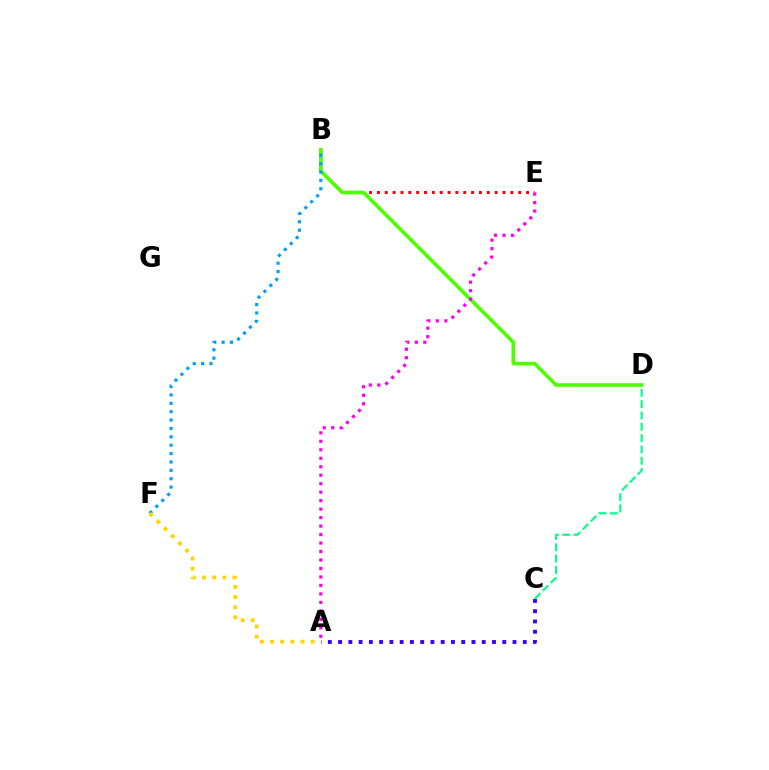{('B', 'E'): [{'color': '#ff0000', 'line_style': 'dotted', 'thickness': 2.13}], ('B', 'D'): [{'color': '#4fff00', 'line_style': 'solid', 'thickness': 2.64}], ('C', 'D'): [{'color': '#00ff86', 'line_style': 'dashed', 'thickness': 1.54}], ('B', 'F'): [{'color': '#009eff', 'line_style': 'dotted', 'thickness': 2.28}], ('A', 'F'): [{'color': '#ffd500', 'line_style': 'dotted', 'thickness': 2.76}], ('A', 'E'): [{'color': '#ff00ed', 'line_style': 'dotted', 'thickness': 2.3}], ('A', 'C'): [{'color': '#3700ff', 'line_style': 'dotted', 'thickness': 2.79}]}